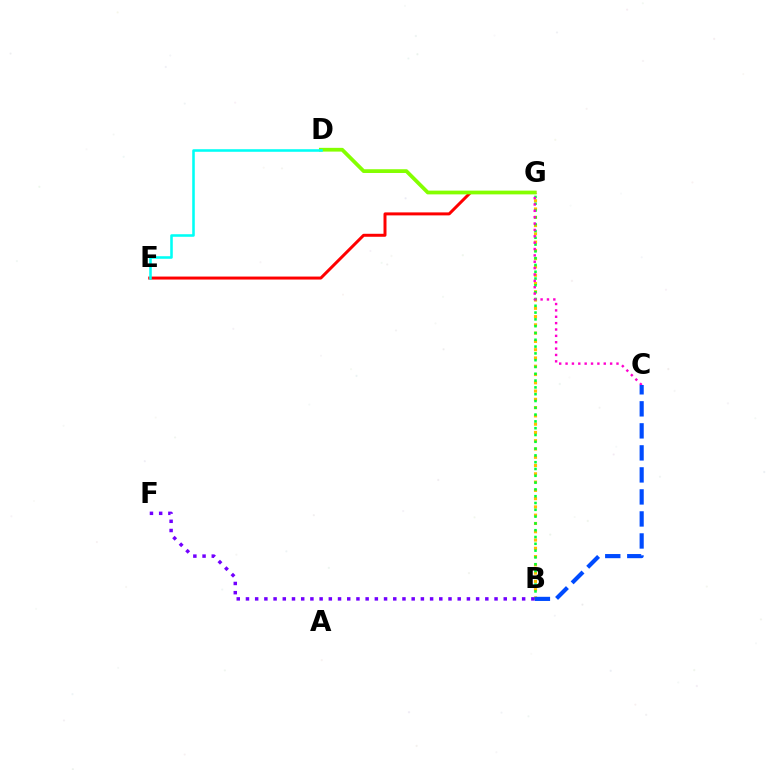{('B', 'G'): [{'color': '#ffbd00', 'line_style': 'dotted', 'thickness': 2.25}, {'color': '#00ff39', 'line_style': 'dotted', 'thickness': 1.85}], ('E', 'G'): [{'color': '#ff0000', 'line_style': 'solid', 'thickness': 2.15}], ('C', 'G'): [{'color': '#ff00cf', 'line_style': 'dotted', 'thickness': 1.73}], ('D', 'G'): [{'color': '#84ff00', 'line_style': 'solid', 'thickness': 2.7}], ('B', 'C'): [{'color': '#004bff', 'line_style': 'dashed', 'thickness': 2.99}], ('B', 'F'): [{'color': '#7200ff', 'line_style': 'dotted', 'thickness': 2.5}], ('D', 'E'): [{'color': '#00fff6', 'line_style': 'solid', 'thickness': 1.85}]}